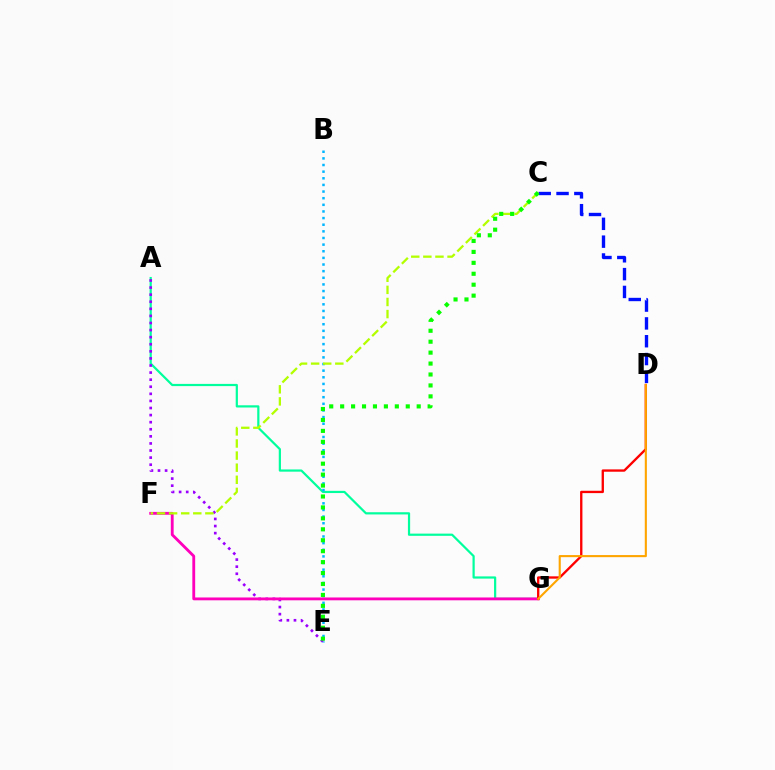{('A', 'G'): [{'color': '#00ff9d', 'line_style': 'solid', 'thickness': 1.59}], ('C', 'D'): [{'color': '#0010ff', 'line_style': 'dashed', 'thickness': 2.42}], ('B', 'E'): [{'color': '#00b5ff', 'line_style': 'dotted', 'thickness': 1.8}], ('A', 'E'): [{'color': '#9b00ff', 'line_style': 'dotted', 'thickness': 1.93}], ('F', 'G'): [{'color': '#ff00bd', 'line_style': 'solid', 'thickness': 2.04}], ('C', 'F'): [{'color': '#b3ff00', 'line_style': 'dashed', 'thickness': 1.64}], ('D', 'G'): [{'color': '#ff0000', 'line_style': 'solid', 'thickness': 1.68}, {'color': '#ffa500', 'line_style': 'solid', 'thickness': 1.52}], ('C', 'E'): [{'color': '#08ff00', 'line_style': 'dotted', 'thickness': 2.97}]}